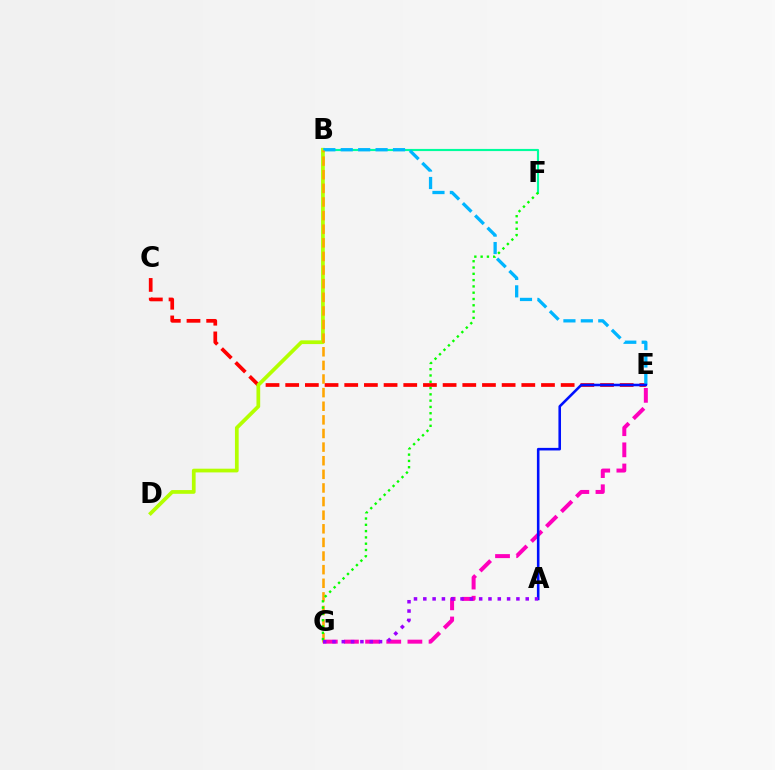{('B', 'F'): [{'color': '#00ff9d', 'line_style': 'solid', 'thickness': 1.55}], ('E', 'G'): [{'color': '#ff00bd', 'line_style': 'dashed', 'thickness': 2.87}], ('C', 'E'): [{'color': '#ff0000', 'line_style': 'dashed', 'thickness': 2.67}], ('B', 'D'): [{'color': '#b3ff00', 'line_style': 'solid', 'thickness': 2.68}], ('B', 'E'): [{'color': '#00b5ff', 'line_style': 'dashed', 'thickness': 2.37}], ('B', 'G'): [{'color': '#ffa500', 'line_style': 'dashed', 'thickness': 1.85}], ('A', 'E'): [{'color': '#0010ff', 'line_style': 'solid', 'thickness': 1.86}], ('F', 'G'): [{'color': '#08ff00', 'line_style': 'dotted', 'thickness': 1.71}], ('A', 'G'): [{'color': '#9b00ff', 'line_style': 'dotted', 'thickness': 2.53}]}